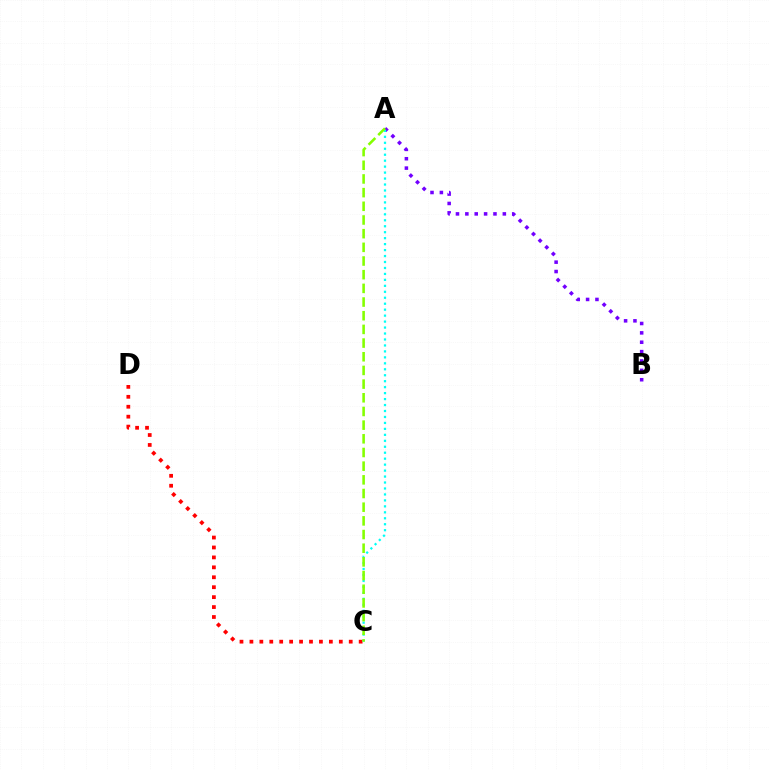{('A', 'B'): [{'color': '#7200ff', 'line_style': 'dotted', 'thickness': 2.55}], ('C', 'D'): [{'color': '#ff0000', 'line_style': 'dotted', 'thickness': 2.7}], ('A', 'C'): [{'color': '#00fff6', 'line_style': 'dotted', 'thickness': 1.62}, {'color': '#84ff00', 'line_style': 'dashed', 'thickness': 1.86}]}